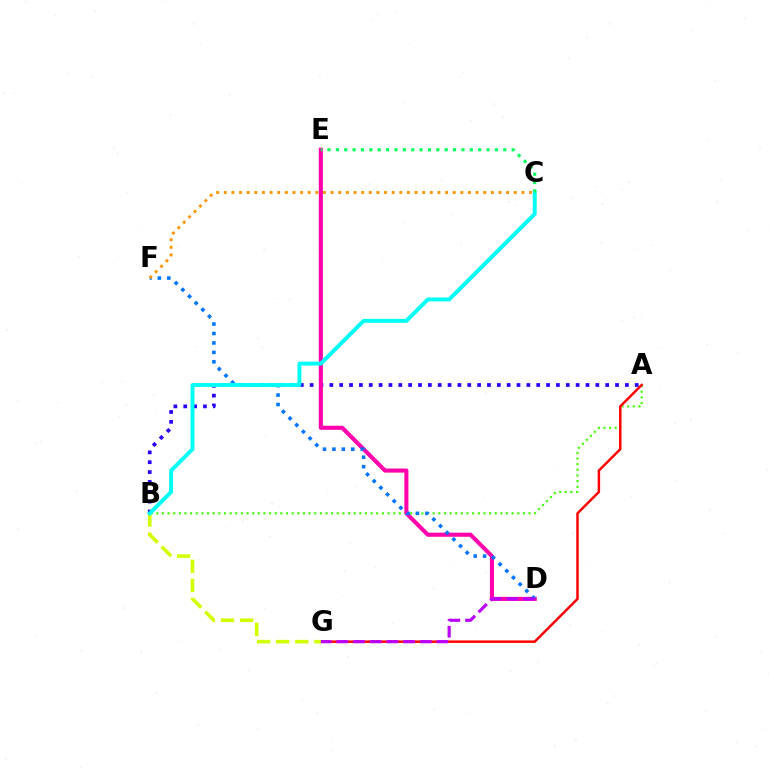{('A', 'B'): [{'color': '#3dff00', 'line_style': 'dotted', 'thickness': 1.53}, {'color': '#2500ff', 'line_style': 'dotted', 'thickness': 2.68}], ('D', 'E'): [{'color': '#ff00ac', 'line_style': 'solid', 'thickness': 2.94}], ('A', 'G'): [{'color': '#ff0000', 'line_style': 'solid', 'thickness': 1.78}], ('D', 'F'): [{'color': '#0074ff', 'line_style': 'dotted', 'thickness': 2.56}], ('D', 'G'): [{'color': '#b900ff', 'line_style': 'dashed', 'thickness': 2.27}], ('B', 'G'): [{'color': '#d1ff00', 'line_style': 'dashed', 'thickness': 2.6}], ('B', 'C'): [{'color': '#00fff6', 'line_style': 'solid', 'thickness': 2.82}], ('C', 'F'): [{'color': '#ff9400', 'line_style': 'dotted', 'thickness': 2.07}], ('C', 'E'): [{'color': '#00ff5c', 'line_style': 'dotted', 'thickness': 2.27}]}